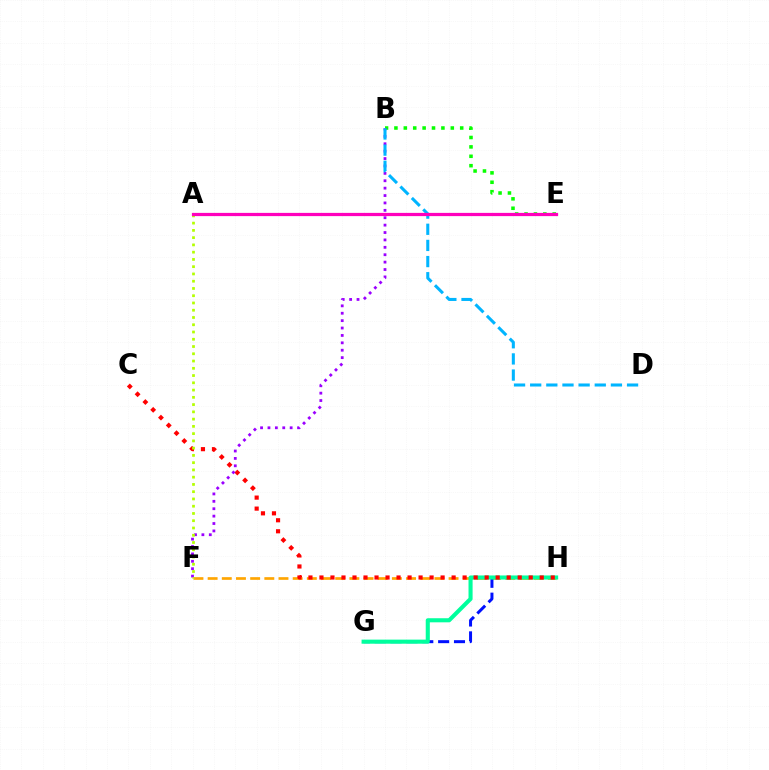{('F', 'H'): [{'color': '#ffa500', 'line_style': 'dashed', 'thickness': 1.93}], ('B', 'E'): [{'color': '#08ff00', 'line_style': 'dotted', 'thickness': 2.55}], ('G', 'H'): [{'color': '#0010ff', 'line_style': 'dashed', 'thickness': 2.15}, {'color': '#00ff9d', 'line_style': 'solid', 'thickness': 2.94}], ('C', 'H'): [{'color': '#ff0000', 'line_style': 'dotted', 'thickness': 2.99}], ('B', 'F'): [{'color': '#9b00ff', 'line_style': 'dotted', 'thickness': 2.01}], ('A', 'F'): [{'color': '#b3ff00', 'line_style': 'dotted', 'thickness': 1.97}], ('B', 'D'): [{'color': '#00b5ff', 'line_style': 'dashed', 'thickness': 2.19}], ('A', 'E'): [{'color': '#ff00bd', 'line_style': 'solid', 'thickness': 2.32}]}